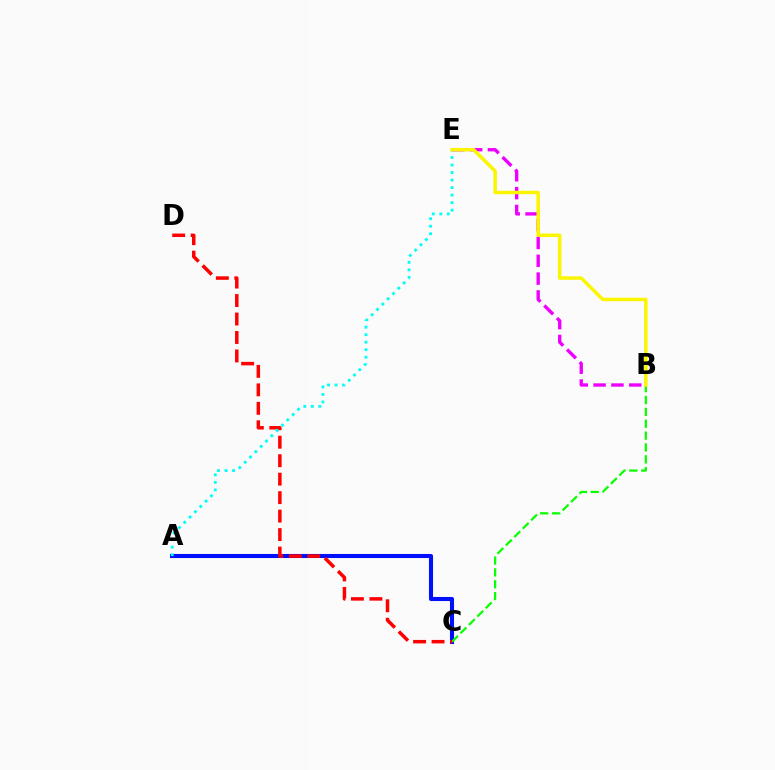{('A', 'C'): [{'color': '#0010ff', 'line_style': 'solid', 'thickness': 2.93}], ('B', 'C'): [{'color': '#08ff00', 'line_style': 'dashed', 'thickness': 1.61}], ('B', 'E'): [{'color': '#ee00ff', 'line_style': 'dashed', 'thickness': 2.42}, {'color': '#fcf500', 'line_style': 'solid', 'thickness': 2.5}], ('C', 'D'): [{'color': '#ff0000', 'line_style': 'dashed', 'thickness': 2.51}], ('A', 'E'): [{'color': '#00fff6', 'line_style': 'dotted', 'thickness': 2.04}]}